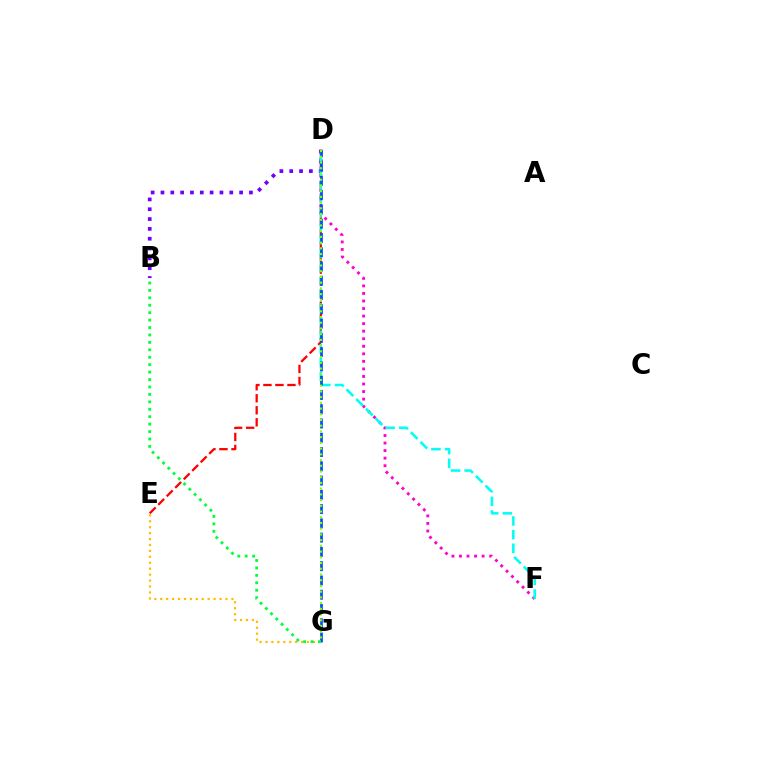{('D', 'E'): [{'color': '#ff0000', 'line_style': 'dashed', 'thickness': 1.63}], ('B', 'D'): [{'color': '#7200ff', 'line_style': 'dotted', 'thickness': 2.67}], ('D', 'F'): [{'color': '#ff00cf', 'line_style': 'dotted', 'thickness': 2.05}, {'color': '#00fff6', 'line_style': 'dashed', 'thickness': 1.86}], ('D', 'G'): [{'color': '#004bff', 'line_style': 'dashed', 'thickness': 1.94}, {'color': '#84ff00', 'line_style': 'dotted', 'thickness': 1.55}], ('E', 'G'): [{'color': '#ffbd00', 'line_style': 'dotted', 'thickness': 1.61}], ('B', 'G'): [{'color': '#00ff39', 'line_style': 'dotted', 'thickness': 2.02}]}